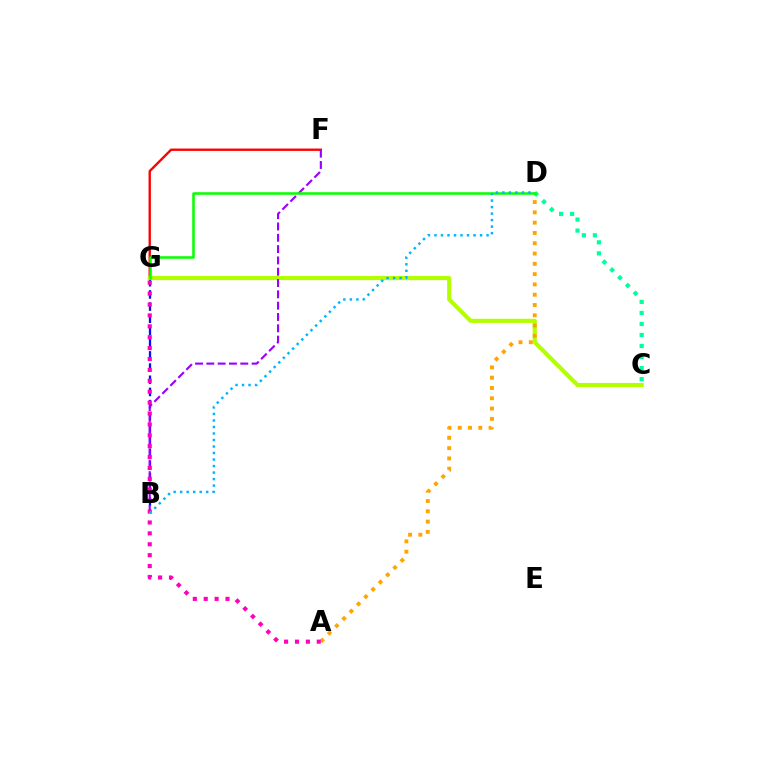{('B', 'G'): [{'color': '#0010ff', 'line_style': 'dashed', 'thickness': 1.66}], ('F', 'G'): [{'color': '#ff0000', 'line_style': 'solid', 'thickness': 1.71}], ('C', 'G'): [{'color': '#b3ff00', 'line_style': 'solid', 'thickness': 2.97}], ('B', 'F'): [{'color': '#9b00ff', 'line_style': 'dashed', 'thickness': 1.54}], ('A', 'D'): [{'color': '#ffa500', 'line_style': 'dotted', 'thickness': 2.8}], ('C', 'D'): [{'color': '#00ff9d', 'line_style': 'dotted', 'thickness': 3.0}], ('D', 'G'): [{'color': '#08ff00', 'line_style': 'solid', 'thickness': 1.83}], ('A', 'G'): [{'color': '#ff00bd', 'line_style': 'dotted', 'thickness': 2.96}], ('B', 'D'): [{'color': '#00b5ff', 'line_style': 'dotted', 'thickness': 1.77}]}